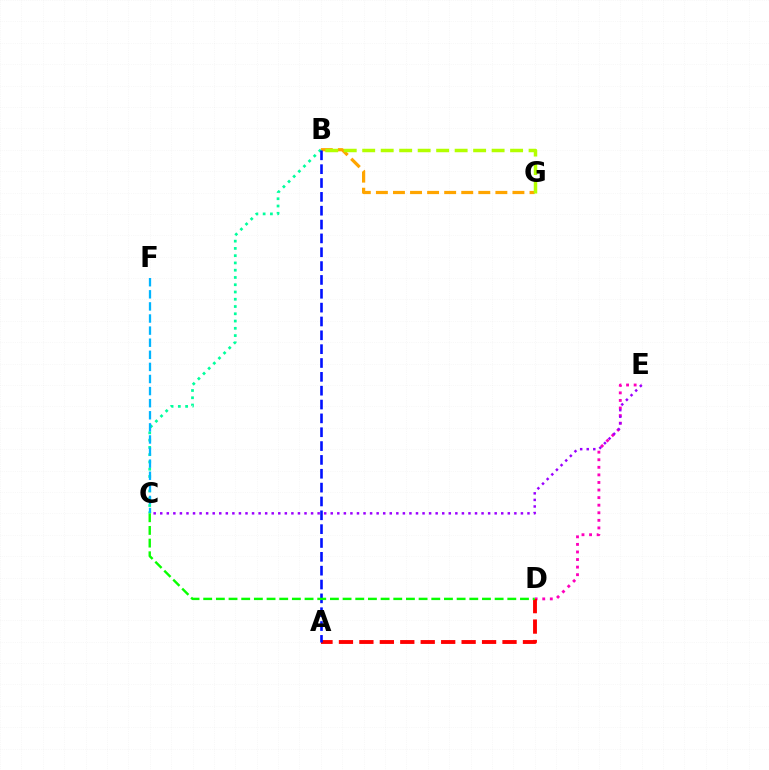{('B', 'G'): [{'color': '#ffa500', 'line_style': 'dashed', 'thickness': 2.32}, {'color': '#b3ff00', 'line_style': 'dashed', 'thickness': 2.51}], ('D', 'E'): [{'color': '#ff00bd', 'line_style': 'dotted', 'thickness': 2.06}], ('B', 'C'): [{'color': '#00ff9d', 'line_style': 'dotted', 'thickness': 1.97}], ('C', 'F'): [{'color': '#00b5ff', 'line_style': 'dashed', 'thickness': 1.64}], ('C', 'E'): [{'color': '#9b00ff', 'line_style': 'dotted', 'thickness': 1.78}], ('A', 'D'): [{'color': '#ff0000', 'line_style': 'dashed', 'thickness': 2.78}], ('A', 'B'): [{'color': '#0010ff', 'line_style': 'dashed', 'thickness': 1.88}], ('C', 'D'): [{'color': '#08ff00', 'line_style': 'dashed', 'thickness': 1.72}]}